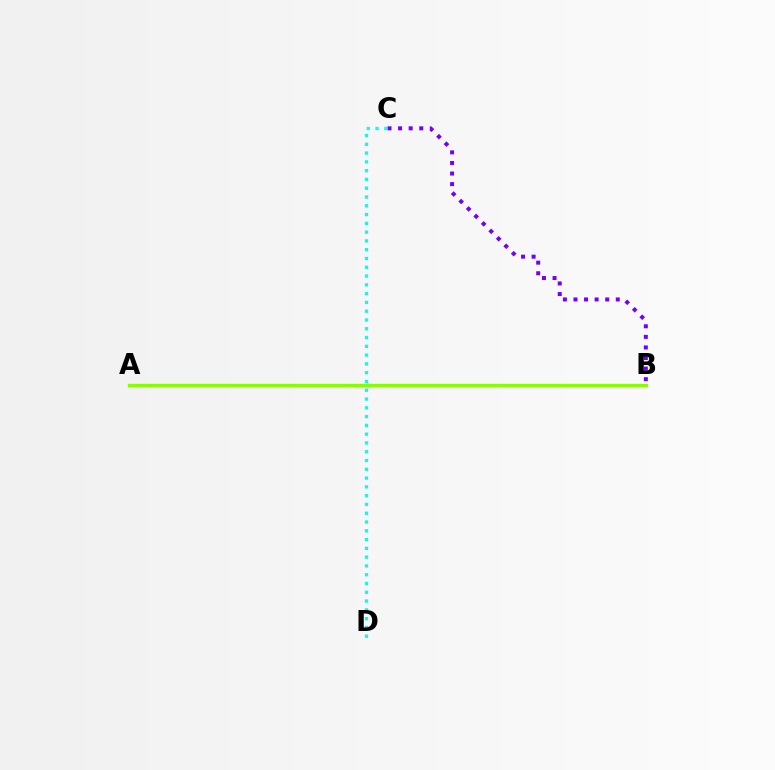{('A', 'B'): [{'color': '#ff0000', 'line_style': 'dotted', 'thickness': 1.94}, {'color': '#84ff00', 'line_style': 'solid', 'thickness': 2.42}], ('B', 'C'): [{'color': '#7200ff', 'line_style': 'dotted', 'thickness': 2.87}], ('C', 'D'): [{'color': '#00fff6', 'line_style': 'dotted', 'thickness': 2.39}]}